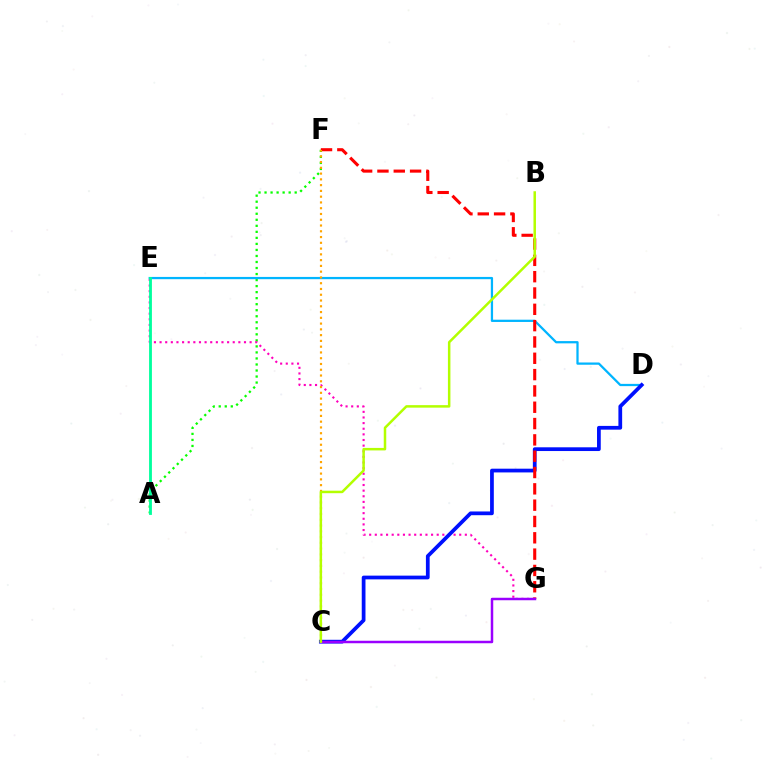{('A', 'F'): [{'color': '#08ff00', 'line_style': 'dotted', 'thickness': 1.64}], ('E', 'G'): [{'color': '#ff00bd', 'line_style': 'dotted', 'thickness': 1.53}], ('D', 'E'): [{'color': '#00b5ff', 'line_style': 'solid', 'thickness': 1.63}], ('C', 'D'): [{'color': '#0010ff', 'line_style': 'solid', 'thickness': 2.69}], ('F', 'G'): [{'color': '#ff0000', 'line_style': 'dashed', 'thickness': 2.22}], ('C', 'G'): [{'color': '#9b00ff', 'line_style': 'solid', 'thickness': 1.79}], ('C', 'F'): [{'color': '#ffa500', 'line_style': 'dotted', 'thickness': 1.57}], ('A', 'E'): [{'color': '#00ff9d', 'line_style': 'solid', 'thickness': 2.03}], ('B', 'C'): [{'color': '#b3ff00', 'line_style': 'solid', 'thickness': 1.8}]}